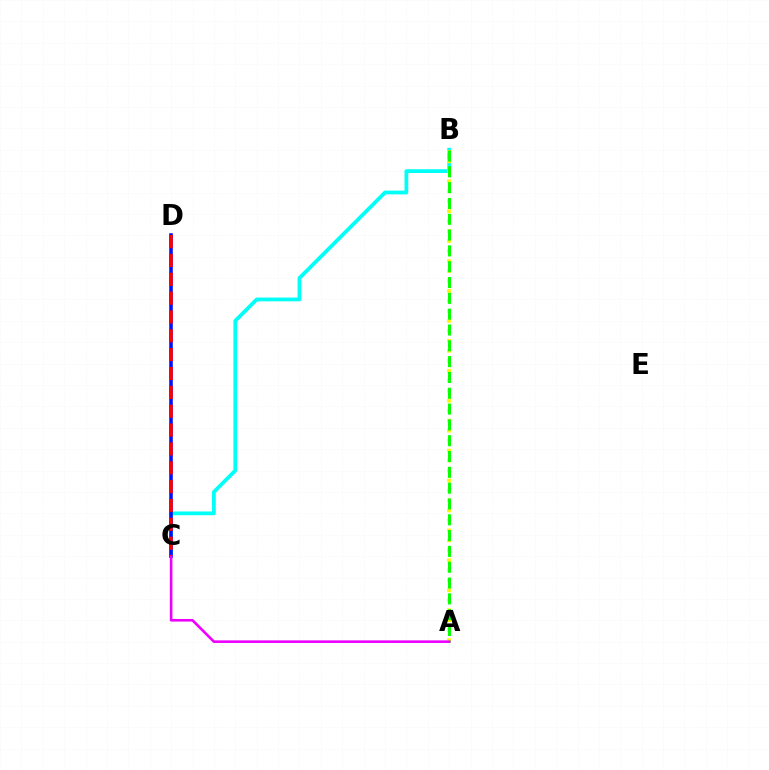{('B', 'C'): [{'color': '#00fff6', 'line_style': 'solid', 'thickness': 2.71}], ('A', 'B'): [{'color': '#fcf500', 'line_style': 'dotted', 'thickness': 2.71}, {'color': '#08ff00', 'line_style': 'dashed', 'thickness': 2.15}], ('C', 'D'): [{'color': '#0010ff', 'line_style': 'solid', 'thickness': 2.57}, {'color': '#ff0000', 'line_style': 'dashed', 'thickness': 2.56}], ('A', 'C'): [{'color': '#ee00ff', 'line_style': 'solid', 'thickness': 1.88}]}